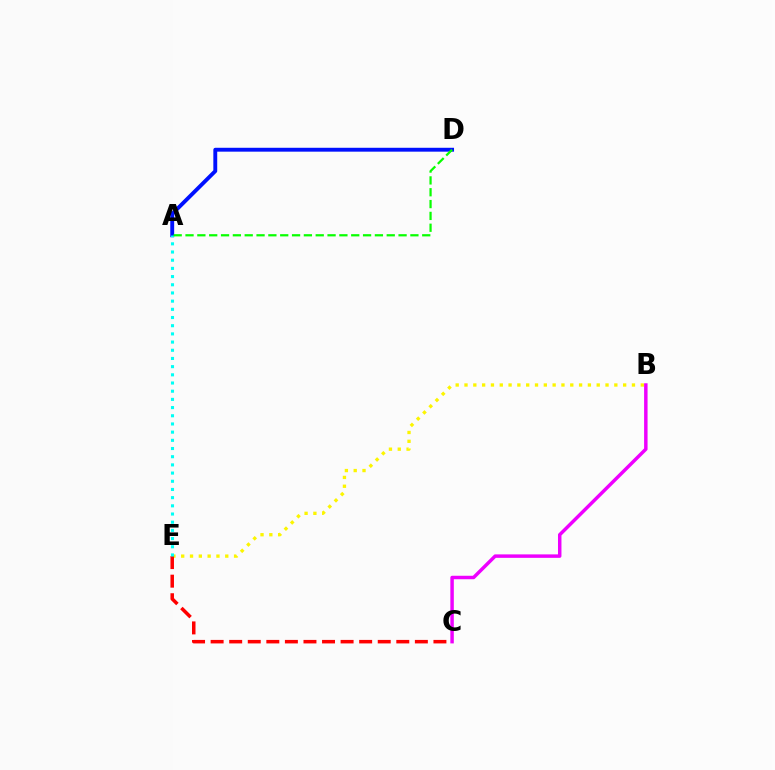{('B', 'E'): [{'color': '#fcf500', 'line_style': 'dotted', 'thickness': 2.39}], ('A', 'D'): [{'color': '#0010ff', 'line_style': 'solid', 'thickness': 2.79}, {'color': '#08ff00', 'line_style': 'dashed', 'thickness': 1.61}], ('B', 'C'): [{'color': '#ee00ff', 'line_style': 'solid', 'thickness': 2.5}], ('C', 'E'): [{'color': '#ff0000', 'line_style': 'dashed', 'thickness': 2.52}], ('A', 'E'): [{'color': '#00fff6', 'line_style': 'dotted', 'thickness': 2.22}]}